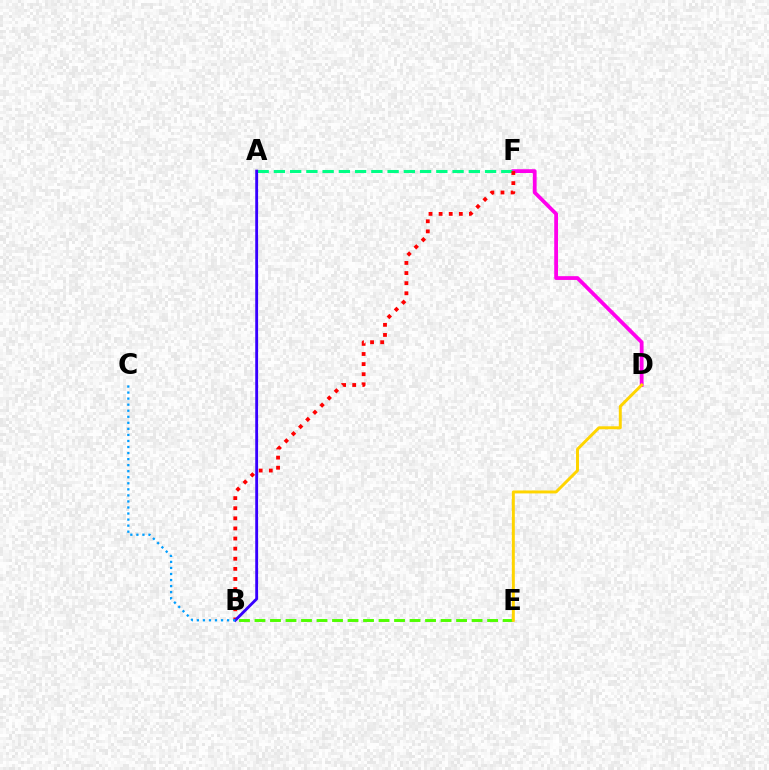{('B', 'E'): [{'color': '#4fff00', 'line_style': 'dashed', 'thickness': 2.11}], ('D', 'F'): [{'color': '#ff00ed', 'line_style': 'solid', 'thickness': 2.72}], ('A', 'F'): [{'color': '#00ff86', 'line_style': 'dashed', 'thickness': 2.21}], ('B', 'F'): [{'color': '#ff0000', 'line_style': 'dotted', 'thickness': 2.75}], ('D', 'E'): [{'color': '#ffd500', 'line_style': 'solid', 'thickness': 2.13}], ('A', 'B'): [{'color': '#3700ff', 'line_style': 'solid', 'thickness': 2.05}], ('B', 'C'): [{'color': '#009eff', 'line_style': 'dotted', 'thickness': 1.64}]}